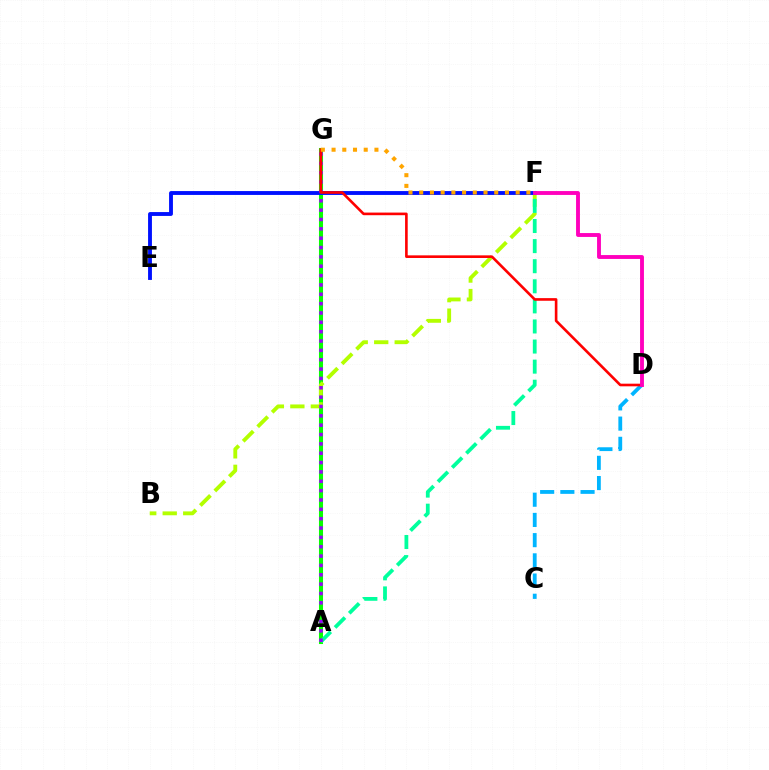{('A', 'G'): [{'color': '#08ff00', 'line_style': 'solid', 'thickness': 2.92}, {'color': '#9b00ff', 'line_style': 'dotted', 'thickness': 2.54}], ('B', 'F'): [{'color': '#b3ff00', 'line_style': 'dashed', 'thickness': 2.78}], ('C', 'D'): [{'color': '#00b5ff', 'line_style': 'dashed', 'thickness': 2.75}], ('A', 'F'): [{'color': '#00ff9d', 'line_style': 'dashed', 'thickness': 2.73}], ('E', 'F'): [{'color': '#0010ff', 'line_style': 'solid', 'thickness': 2.78}], ('D', 'G'): [{'color': '#ff0000', 'line_style': 'solid', 'thickness': 1.89}], ('D', 'F'): [{'color': '#ff00bd', 'line_style': 'solid', 'thickness': 2.79}], ('F', 'G'): [{'color': '#ffa500', 'line_style': 'dotted', 'thickness': 2.91}]}